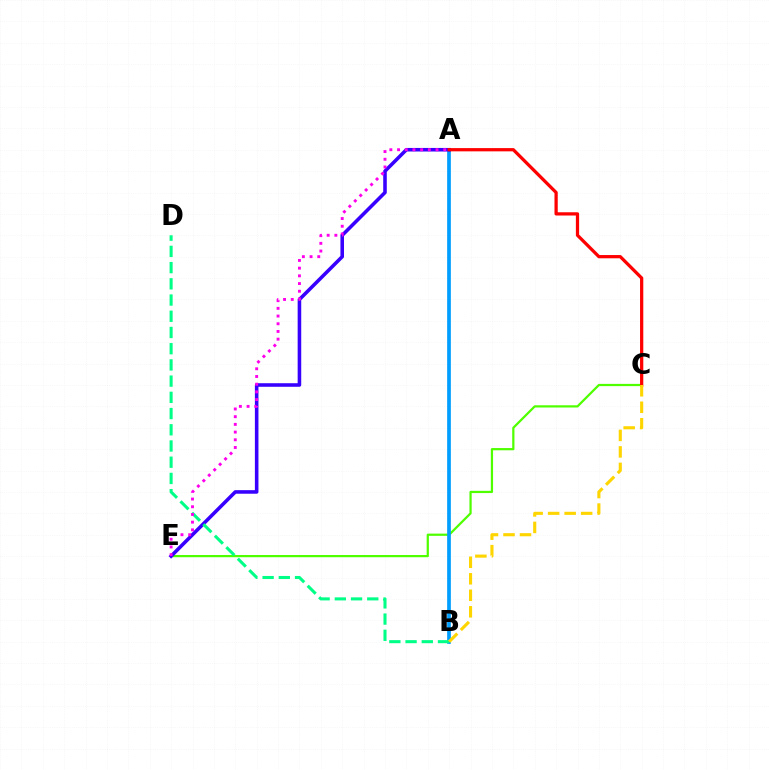{('C', 'E'): [{'color': '#4fff00', 'line_style': 'solid', 'thickness': 1.6}], ('A', 'B'): [{'color': '#009eff', 'line_style': 'solid', 'thickness': 2.66}], ('A', 'E'): [{'color': '#3700ff', 'line_style': 'solid', 'thickness': 2.57}, {'color': '#ff00ed', 'line_style': 'dotted', 'thickness': 2.09}], ('B', 'D'): [{'color': '#00ff86', 'line_style': 'dashed', 'thickness': 2.2}], ('A', 'C'): [{'color': '#ff0000', 'line_style': 'solid', 'thickness': 2.34}], ('B', 'C'): [{'color': '#ffd500', 'line_style': 'dashed', 'thickness': 2.24}]}